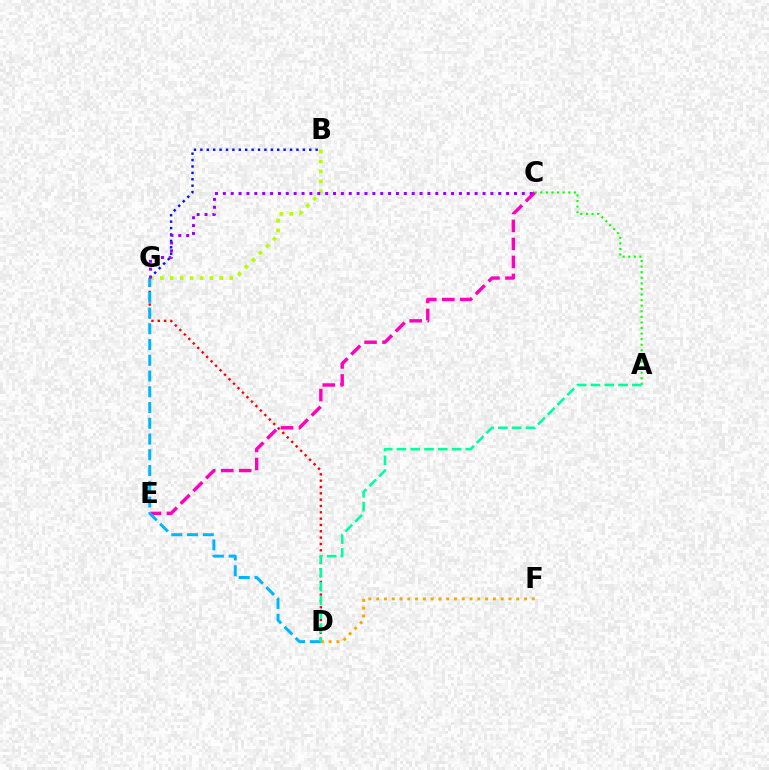{('B', 'G'): [{'color': '#0010ff', 'line_style': 'dotted', 'thickness': 1.74}, {'color': '#b3ff00', 'line_style': 'dotted', 'thickness': 2.69}], ('A', 'C'): [{'color': '#08ff00', 'line_style': 'dotted', 'thickness': 1.52}], ('D', 'G'): [{'color': '#ff0000', 'line_style': 'dotted', 'thickness': 1.72}, {'color': '#00b5ff', 'line_style': 'dashed', 'thickness': 2.14}], ('D', 'F'): [{'color': '#ffa500', 'line_style': 'dotted', 'thickness': 2.11}], ('C', 'E'): [{'color': '#ff00bd', 'line_style': 'dashed', 'thickness': 2.45}], ('C', 'G'): [{'color': '#9b00ff', 'line_style': 'dotted', 'thickness': 2.14}], ('A', 'D'): [{'color': '#00ff9d', 'line_style': 'dashed', 'thickness': 1.87}]}